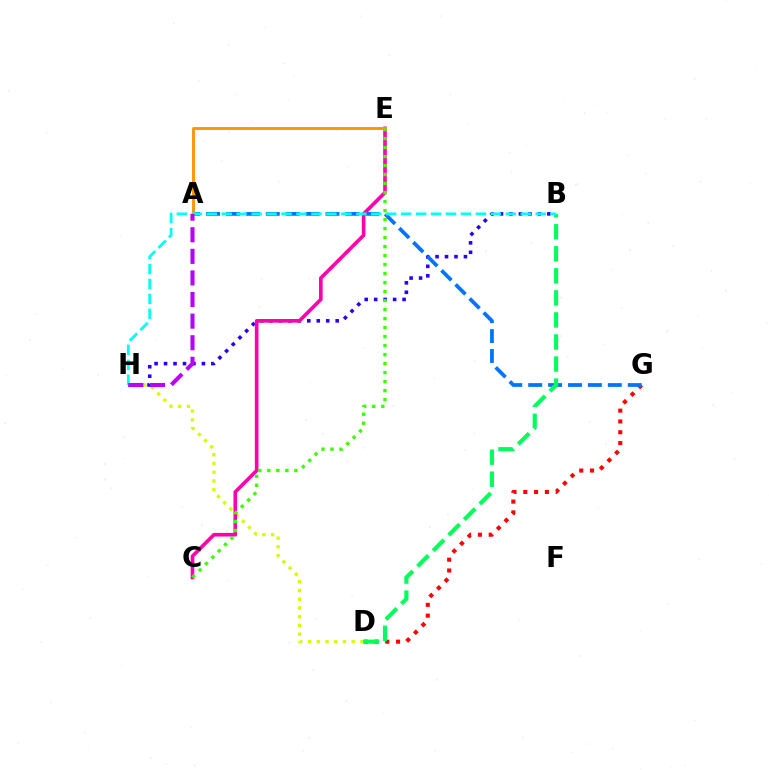{('D', 'H'): [{'color': '#d1ff00', 'line_style': 'dotted', 'thickness': 2.38}], ('D', 'G'): [{'color': '#ff0000', 'line_style': 'dotted', 'thickness': 2.93}], ('B', 'H'): [{'color': '#2500ff', 'line_style': 'dotted', 'thickness': 2.57}, {'color': '#00fff6', 'line_style': 'dashed', 'thickness': 2.03}], ('A', 'G'): [{'color': '#0074ff', 'line_style': 'dashed', 'thickness': 2.7}], ('B', 'D'): [{'color': '#00ff5c', 'line_style': 'dashed', 'thickness': 2.99}], ('C', 'E'): [{'color': '#ff00ac', 'line_style': 'solid', 'thickness': 2.61}, {'color': '#3dff00', 'line_style': 'dotted', 'thickness': 2.45}], ('A', 'E'): [{'color': '#ff9400', 'line_style': 'solid', 'thickness': 2.05}], ('A', 'H'): [{'color': '#b900ff', 'line_style': 'dashed', 'thickness': 2.93}]}